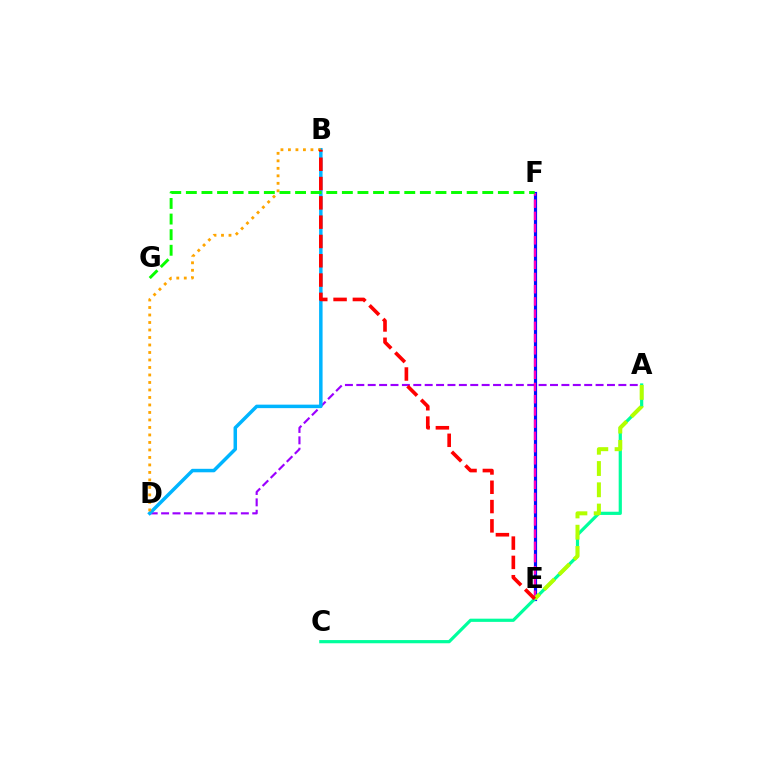{('A', 'D'): [{'color': '#9b00ff', 'line_style': 'dashed', 'thickness': 1.55}], ('E', 'F'): [{'color': '#0010ff', 'line_style': 'solid', 'thickness': 2.28}, {'color': '#ff00bd', 'line_style': 'dashed', 'thickness': 1.66}], ('B', 'D'): [{'color': '#00b5ff', 'line_style': 'solid', 'thickness': 2.51}, {'color': '#ffa500', 'line_style': 'dotted', 'thickness': 2.04}], ('F', 'G'): [{'color': '#08ff00', 'line_style': 'dashed', 'thickness': 2.12}], ('A', 'C'): [{'color': '#00ff9d', 'line_style': 'solid', 'thickness': 2.3}], ('A', 'E'): [{'color': '#b3ff00', 'line_style': 'dashed', 'thickness': 2.89}], ('B', 'E'): [{'color': '#ff0000', 'line_style': 'dashed', 'thickness': 2.62}]}